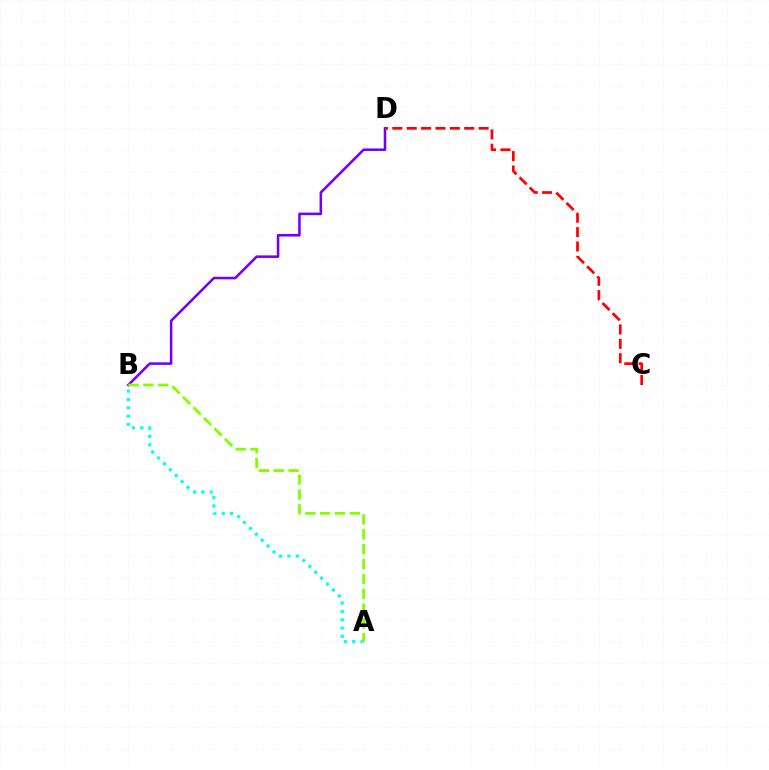{('B', 'D'): [{'color': '#7200ff', 'line_style': 'solid', 'thickness': 1.84}], ('A', 'B'): [{'color': '#00fff6', 'line_style': 'dotted', 'thickness': 2.27}, {'color': '#84ff00', 'line_style': 'dashed', 'thickness': 2.02}], ('C', 'D'): [{'color': '#ff0000', 'line_style': 'dashed', 'thickness': 1.95}]}